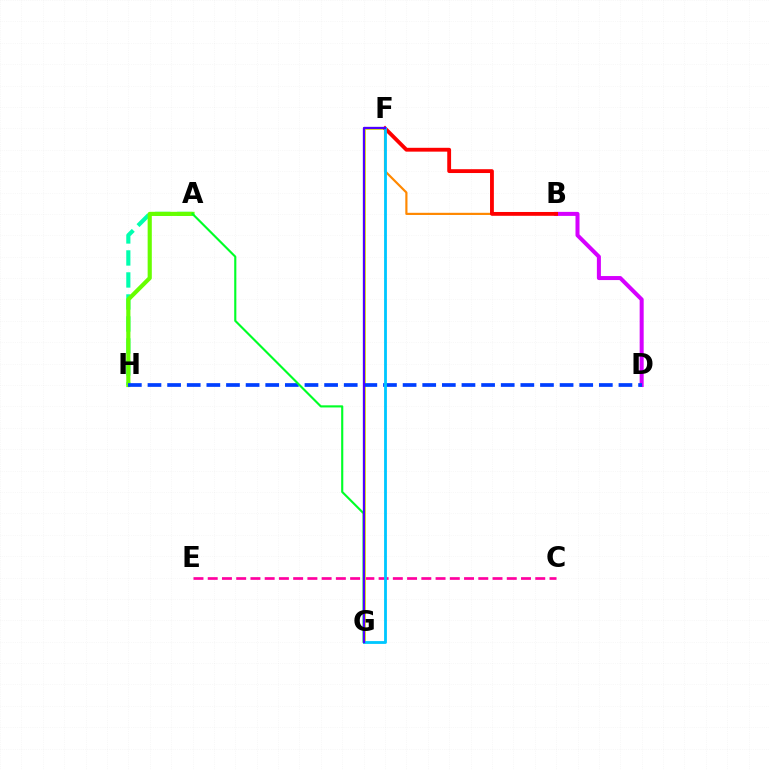{('A', 'H'): [{'color': '#00ffaf', 'line_style': 'dashed', 'thickness': 2.99}, {'color': '#66ff00', 'line_style': 'solid', 'thickness': 2.99}], ('C', 'E'): [{'color': '#ff00a0', 'line_style': 'dashed', 'thickness': 1.93}], ('F', 'G'): [{'color': '#eeff00', 'line_style': 'solid', 'thickness': 2.08}, {'color': '#00c7ff', 'line_style': 'solid', 'thickness': 2.03}, {'color': '#4f00ff', 'line_style': 'solid', 'thickness': 1.68}], ('B', 'F'): [{'color': '#ff8800', 'line_style': 'solid', 'thickness': 1.57}, {'color': '#ff0000', 'line_style': 'solid', 'thickness': 2.76}], ('B', 'D'): [{'color': '#d600ff', 'line_style': 'solid', 'thickness': 2.89}], ('D', 'H'): [{'color': '#003fff', 'line_style': 'dashed', 'thickness': 2.67}], ('A', 'G'): [{'color': '#00ff27', 'line_style': 'solid', 'thickness': 1.53}]}